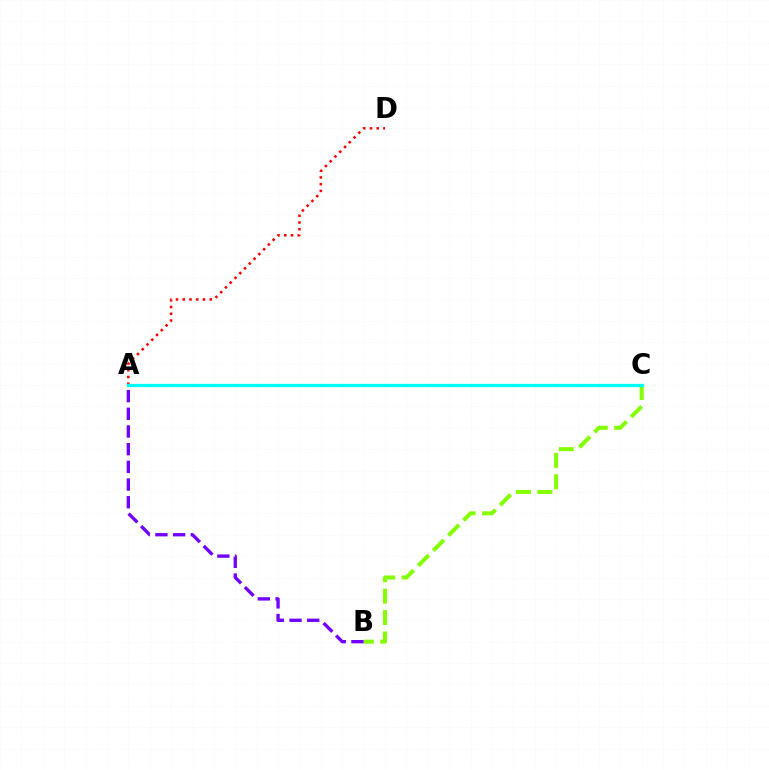{('A', 'D'): [{'color': '#ff0000', 'line_style': 'dotted', 'thickness': 1.83}], ('B', 'C'): [{'color': '#84ff00', 'line_style': 'dashed', 'thickness': 2.91}], ('A', 'B'): [{'color': '#7200ff', 'line_style': 'dashed', 'thickness': 2.4}], ('A', 'C'): [{'color': '#00fff6', 'line_style': 'solid', 'thickness': 2.35}]}